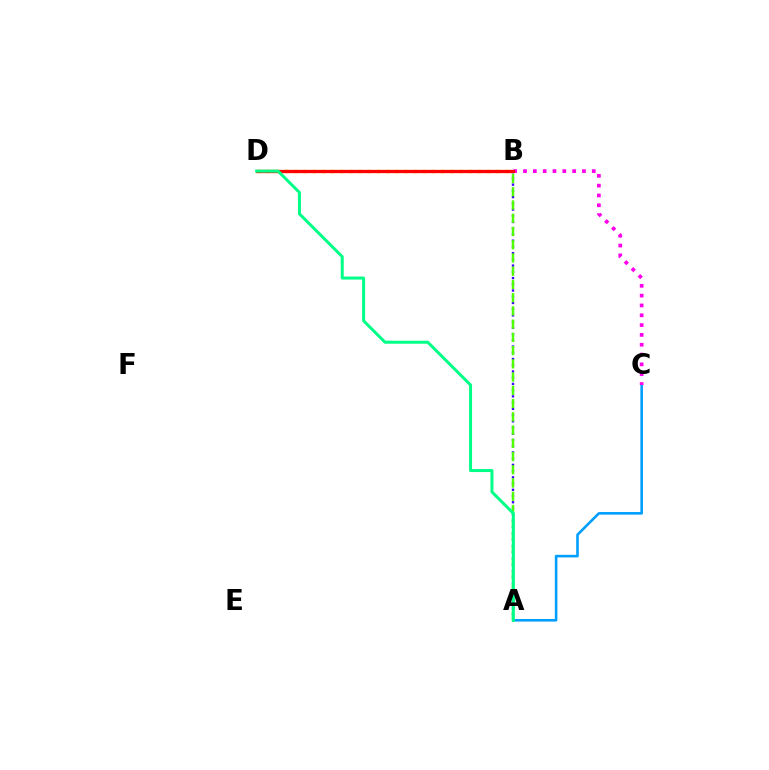{('A', 'C'): [{'color': '#009eff', 'line_style': 'solid', 'thickness': 1.86}], ('A', 'B'): [{'color': '#3700ff', 'line_style': 'dotted', 'thickness': 1.69}, {'color': '#4fff00', 'line_style': 'dashed', 'thickness': 1.8}], ('B', 'D'): [{'color': '#ffd500', 'line_style': 'dotted', 'thickness': 2.49}, {'color': '#ff0000', 'line_style': 'solid', 'thickness': 2.36}], ('B', 'C'): [{'color': '#ff00ed', 'line_style': 'dotted', 'thickness': 2.67}], ('A', 'D'): [{'color': '#00ff86', 'line_style': 'solid', 'thickness': 2.16}]}